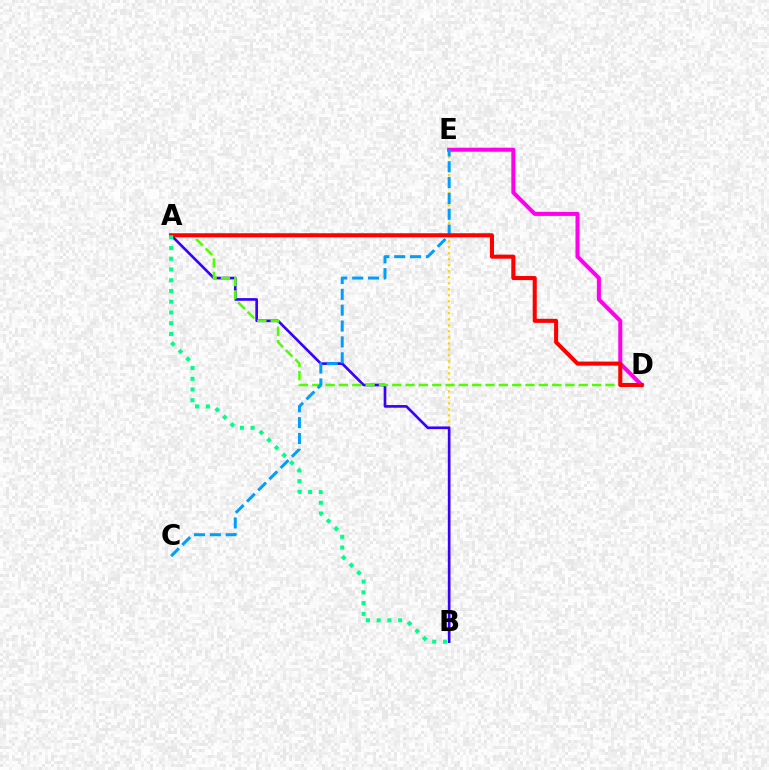{('B', 'E'): [{'color': '#ffd500', 'line_style': 'dotted', 'thickness': 1.63}], ('A', 'B'): [{'color': '#3700ff', 'line_style': 'solid', 'thickness': 1.91}, {'color': '#00ff86', 'line_style': 'dotted', 'thickness': 2.92}], ('A', 'D'): [{'color': '#4fff00', 'line_style': 'dashed', 'thickness': 1.81}, {'color': '#ff0000', 'line_style': 'solid', 'thickness': 2.93}], ('D', 'E'): [{'color': '#ff00ed', 'line_style': 'solid', 'thickness': 2.9}], ('C', 'E'): [{'color': '#009eff', 'line_style': 'dashed', 'thickness': 2.15}]}